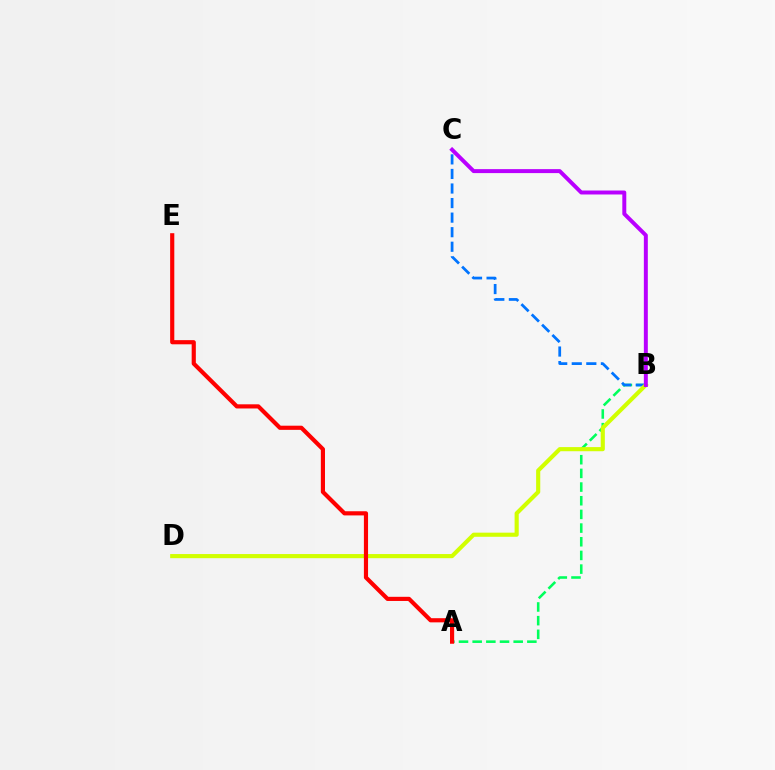{('A', 'B'): [{'color': '#00ff5c', 'line_style': 'dashed', 'thickness': 1.86}], ('B', 'C'): [{'color': '#0074ff', 'line_style': 'dashed', 'thickness': 1.98}, {'color': '#b900ff', 'line_style': 'solid', 'thickness': 2.85}], ('B', 'D'): [{'color': '#d1ff00', 'line_style': 'solid', 'thickness': 2.97}], ('A', 'E'): [{'color': '#ff0000', 'line_style': 'solid', 'thickness': 2.99}]}